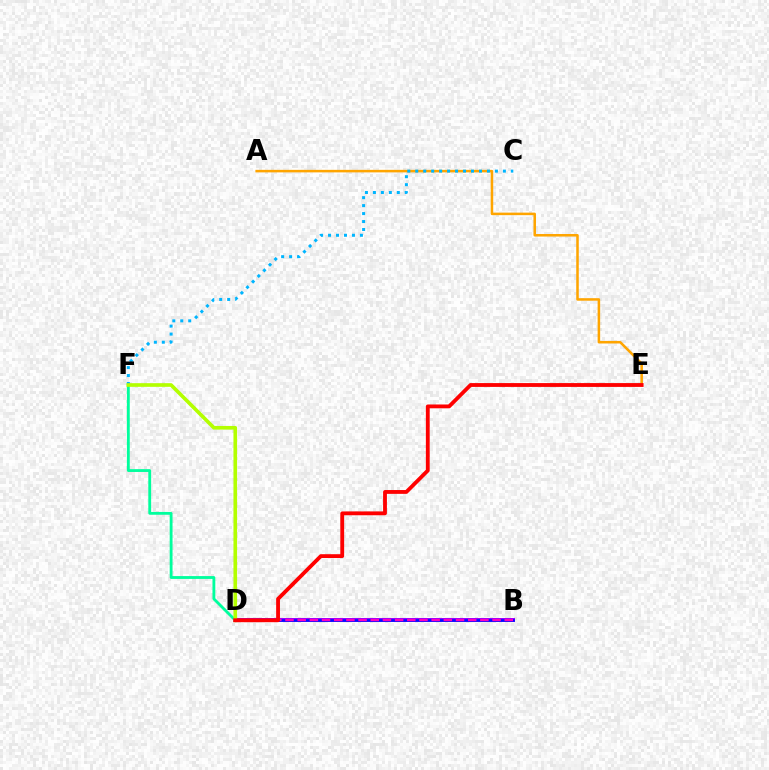{('D', 'F'): [{'color': '#00ff9d', 'line_style': 'solid', 'thickness': 2.04}, {'color': '#b3ff00', 'line_style': 'solid', 'thickness': 2.63}], ('B', 'D'): [{'color': '#08ff00', 'line_style': 'dashed', 'thickness': 2.79}, {'color': '#9b00ff', 'line_style': 'solid', 'thickness': 2.87}, {'color': '#0010ff', 'line_style': 'solid', 'thickness': 1.87}, {'color': '#ff00bd', 'line_style': 'dashed', 'thickness': 1.65}], ('A', 'E'): [{'color': '#ffa500', 'line_style': 'solid', 'thickness': 1.82}], ('C', 'F'): [{'color': '#00b5ff', 'line_style': 'dotted', 'thickness': 2.16}], ('D', 'E'): [{'color': '#ff0000', 'line_style': 'solid', 'thickness': 2.75}]}